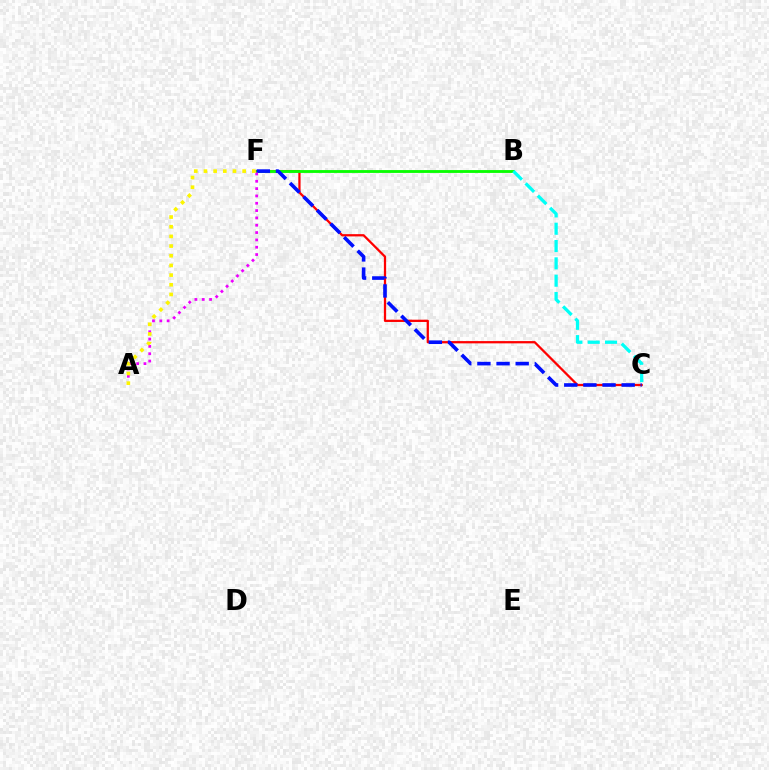{('C', 'F'): [{'color': '#ff0000', 'line_style': 'solid', 'thickness': 1.63}, {'color': '#0010ff', 'line_style': 'dashed', 'thickness': 2.6}], ('B', 'F'): [{'color': '#08ff00', 'line_style': 'solid', 'thickness': 2.05}], ('B', 'C'): [{'color': '#00fff6', 'line_style': 'dashed', 'thickness': 2.35}], ('A', 'F'): [{'color': '#ee00ff', 'line_style': 'dotted', 'thickness': 1.99}, {'color': '#fcf500', 'line_style': 'dotted', 'thickness': 2.63}]}